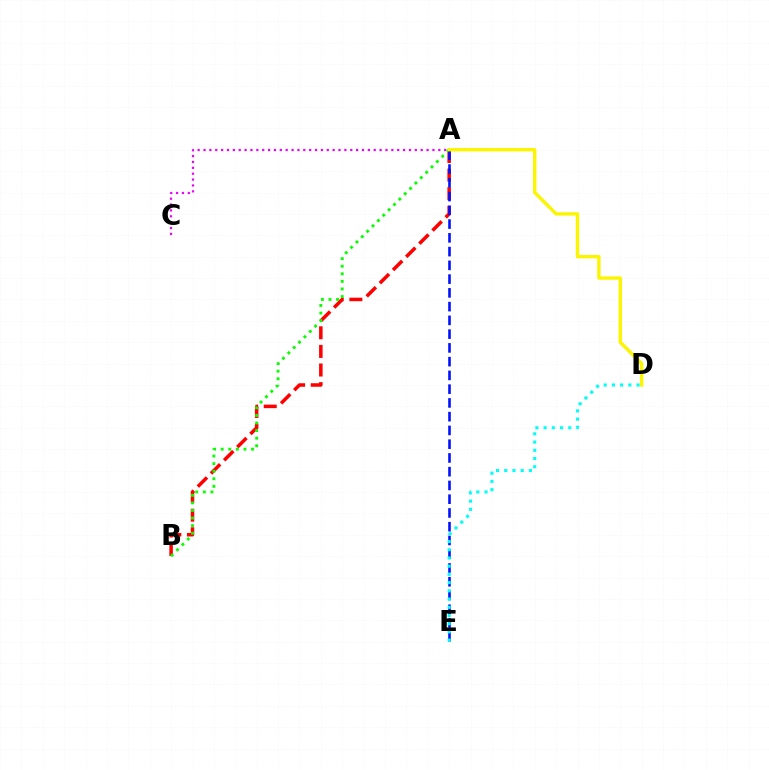{('A', 'B'): [{'color': '#ff0000', 'line_style': 'dashed', 'thickness': 2.53}, {'color': '#08ff00', 'line_style': 'dotted', 'thickness': 2.06}], ('A', 'C'): [{'color': '#ee00ff', 'line_style': 'dotted', 'thickness': 1.59}], ('A', 'E'): [{'color': '#0010ff', 'line_style': 'dashed', 'thickness': 1.87}], ('A', 'D'): [{'color': '#fcf500', 'line_style': 'solid', 'thickness': 2.42}], ('D', 'E'): [{'color': '#00fff6', 'line_style': 'dotted', 'thickness': 2.23}]}